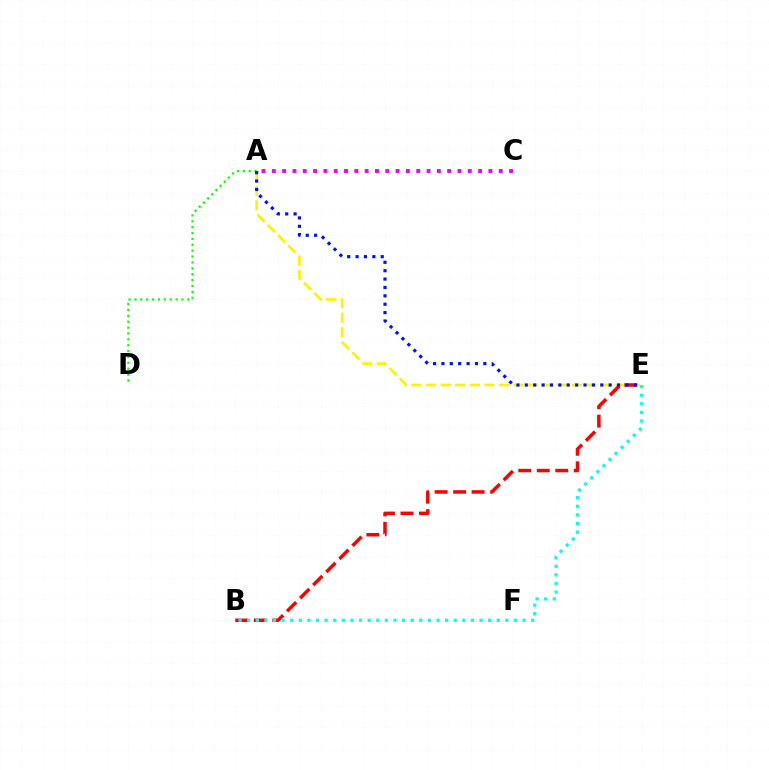{('A', 'E'): [{'color': '#fcf500', 'line_style': 'dashed', 'thickness': 1.98}, {'color': '#0010ff', 'line_style': 'dotted', 'thickness': 2.28}], ('A', 'D'): [{'color': '#08ff00', 'line_style': 'dotted', 'thickness': 1.6}], ('B', 'E'): [{'color': '#ff0000', 'line_style': 'dashed', 'thickness': 2.51}, {'color': '#00fff6', 'line_style': 'dotted', 'thickness': 2.34}], ('A', 'C'): [{'color': '#ee00ff', 'line_style': 'dotted', 'thickness': 2.8}]}